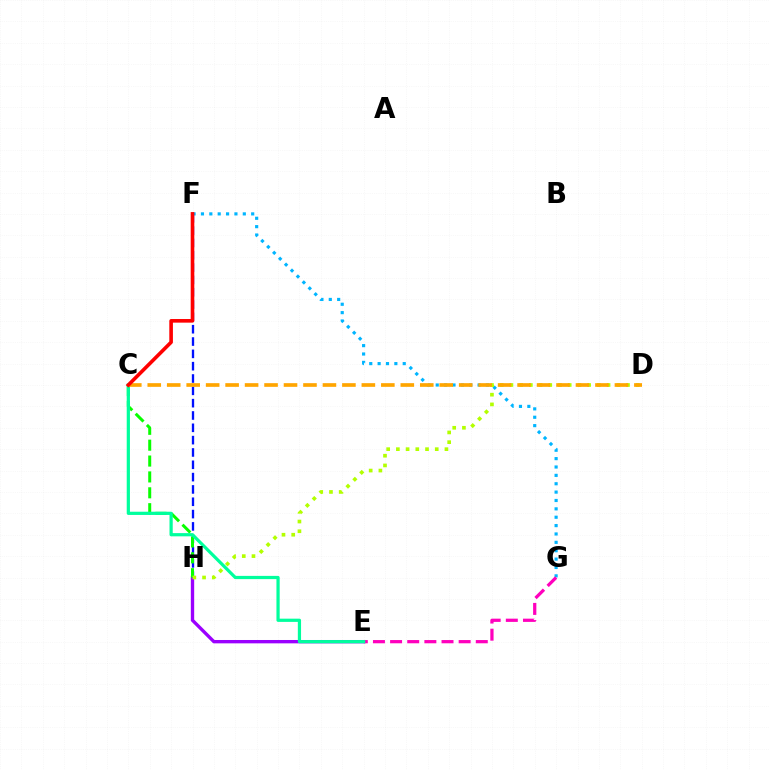{('E', 'H'): [{'color': '#9b00ff', 'line_style': 'solid', 'thickness': 2.41}], ('F', 'H'): [{'color': '#0010ff', 'line_style': 'dashed', 'thickness': 1.67}], ('C', 'H'): [{'color': '#08ff00', 'line_style': 'dashed', 'thickness': 2.16}], ('F', 'G'): [{'color': '#00b5ff', 'line_style': 'dotted', 'thickness': 2.27}], ('E', 'G'): [{'color': '#ff00bd', 'line_style': 'dashed', 'thickness': 2.33}], ('D', 'H'): [{'color': '#b3ff00', 'line_style': 'dotted', 'thickness': 2.64}], ('C', 'E'): [{'color': '#00ff9d', 'line_style': 'solid', 'thickness': 2.32}], ('C', 'D'): [{'color': '#ffa500', 'line_style': 'dashed', 'thickness': 2.64}], ('C', 'F'): [{'color': '#ff0000', 'line_style': 'solid', 'thickness': 2.6}]}